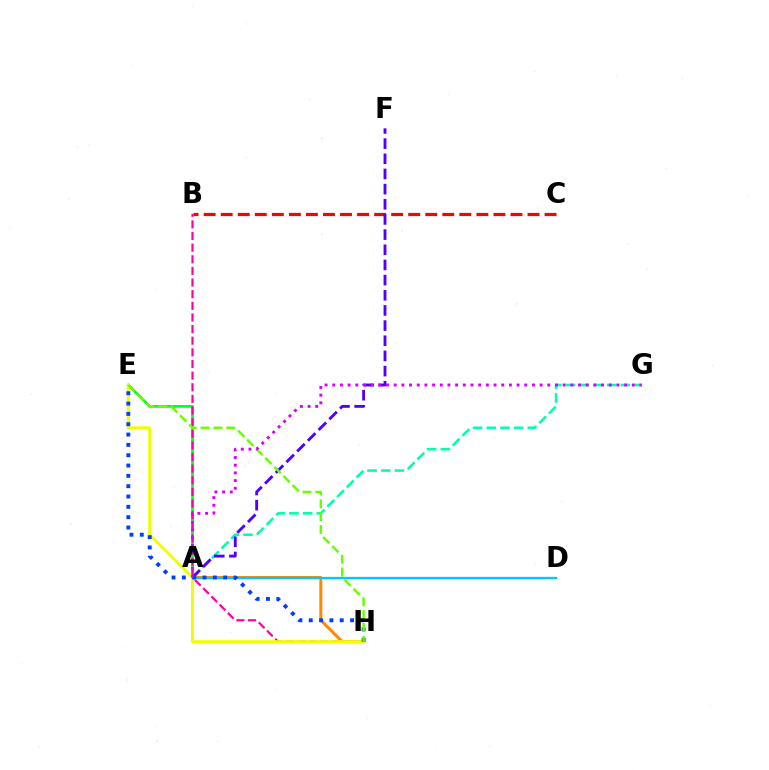{('B', 'C'): [{'color': '#ff0000', 'line_style': 'dashed', 'thickness': 2.32}], ('A', 'E'): [{'color': '#00ff27', 'line_style': 'solid', 'thickness': 1.93}], ('B', 'H'): [{'color': '#ff00a0', 'line_style': 'dashed', 'thickness': 1.58}], ('A', 'G'): [{'color': '#00ffaf', 'line_style': 'dashed', 'thickness': 1.86}, {'color': '#d600ff', 'line_style': 'dotted', 'thickness': 2.09}], ('A', 'H'): [{'color': '#ff8800', 'line_style': 'solid', 'thickness': 2.15}], ('A', 'F'): [{'color': '#4f00ff', 'line_style': 'dashed', 'thickness': 2.06}], ('E', 'H'): [{'color': '#eeff00', 'line_style': 'solid', 'thickness': 2.14}, {'color': '#003fff', 'line_style': 'dotted', 'thickness': 2.81}, {'color': '#66ff00', 'line_style': 'dashed', 'thickness': 1.75}], ('A', 'D'): [{'color': '#00c7ff', 'line_style': 'solid', 'thickness': 1.66}]}